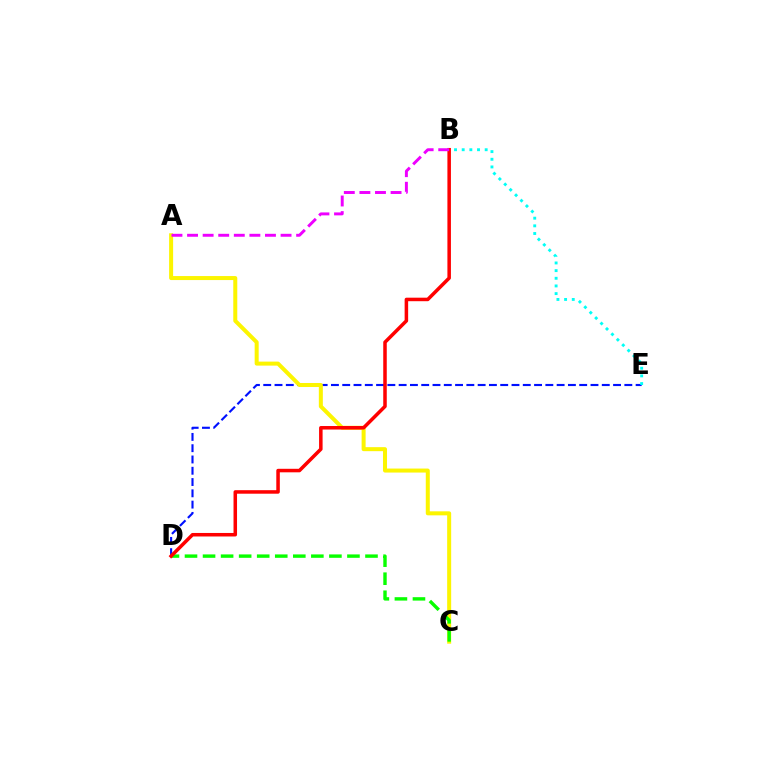{('D', 'E'): [{'color': '#0010ff', 'line_style': 'dashed', 'thickness': 1.53}], ('A', 'C'): [{'color': '#fcf500', 'line_style': 'solid', 'thickness': 2.88}], ('C', 'D'): [{'color': '#08ff00', 'line_style': 'dashed', 'thickness': 2.45}], ('B', 'E'): [{'color': '#00fff6', 'line_style': 'dotted', 'thickness': 2.08}], ('B', 'D'): [{'color': '#ff0000', 'line_style': 'solid', 'thickness': 2.53}], ('A', 'B'): [{'color': '#ee00ff', 'line_style': 'dashed', 'thickness': 2.12}]}